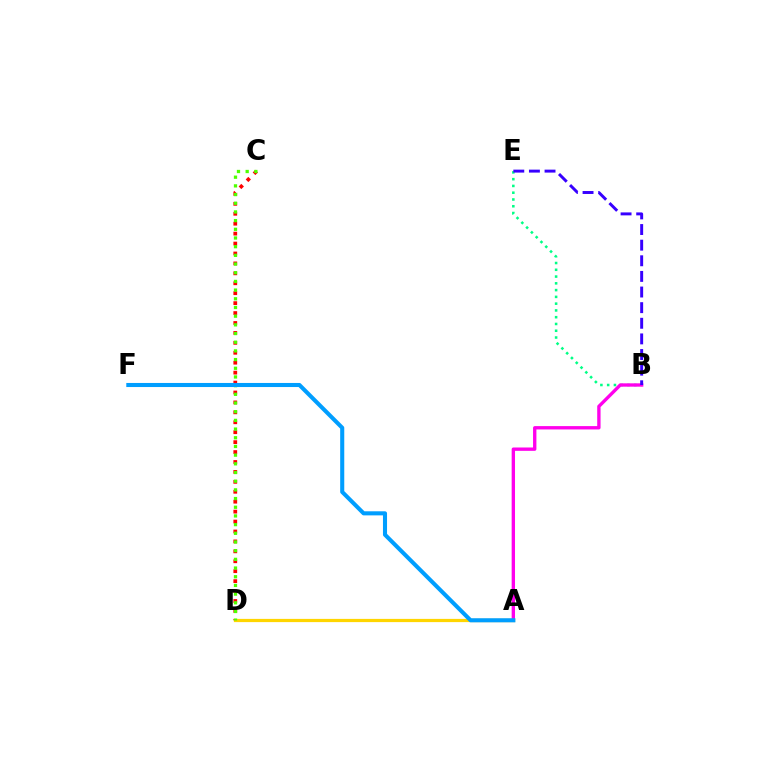{('C', 'D'): [{'color': '#ff0000', 'line_style': 'dotted', 'thickness': 2.7}, {'color': '#4fff00', 'line_style': 'dotted', 'thickness': 2.36}], ('B', 'E'): [{'color': '#00ff86', 'line_style': 'dotted', 'thickness': 1.84}, {'color': '#3700ff', 'line_style': 'dashed', 'thickness': 2.12}], ('A', 'B'): [{'color': '#ff00ed', 'line_style': 'solid', 'thickness': 2.41}], ('A', 'D'): [{'color': '#ffd500', 'line_style': 'solid', 'thickness': 2.32}], ('A', 'F'): [{'color': '#009eff', 'line_style': 'solid', 'thickness': 2.93}]}